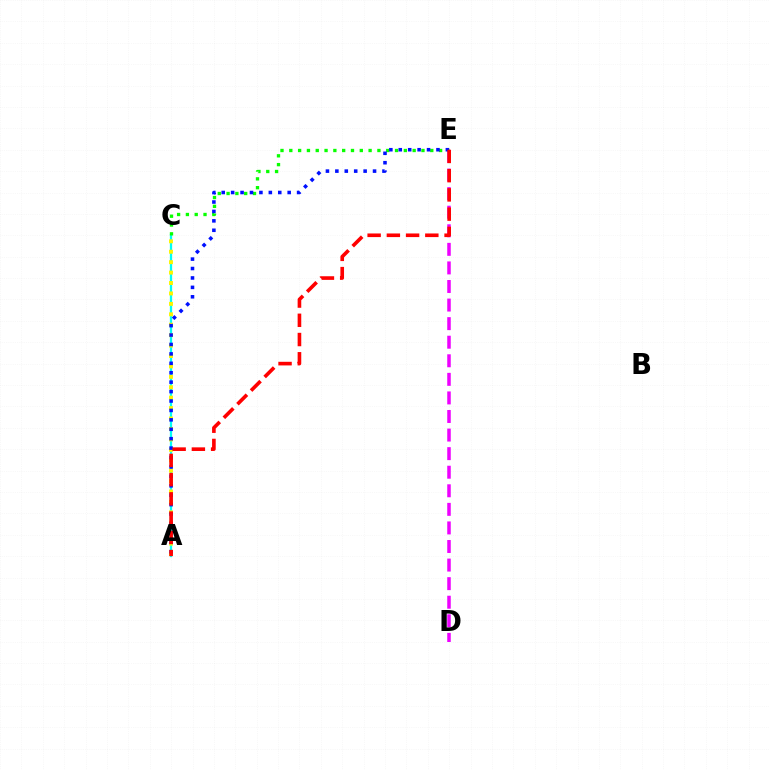{('D', 'E'): [{'color': '#ee00ff', 'line_style': 'dashed', 'thickness': 2.52}], ('A', 'C'): [{'color': '#00fff6', 'line_style': 'solid', 'thickness': 1.64}, {'color': '#fcf500', 'line_style': 'dotted', 'thickness': 2.83}], ('C', 'E'): [{'color': '#08ff00', 'line_style': 'dotted', 'thickness': 2.39}], ('A', 'E'): [{'color': '#0010ff', 'line_style': 'dotted', 'thickness': 2.56}, {'color': '#ff0000', 'line_style': 'dashed', 'thickness': 2.61}]}